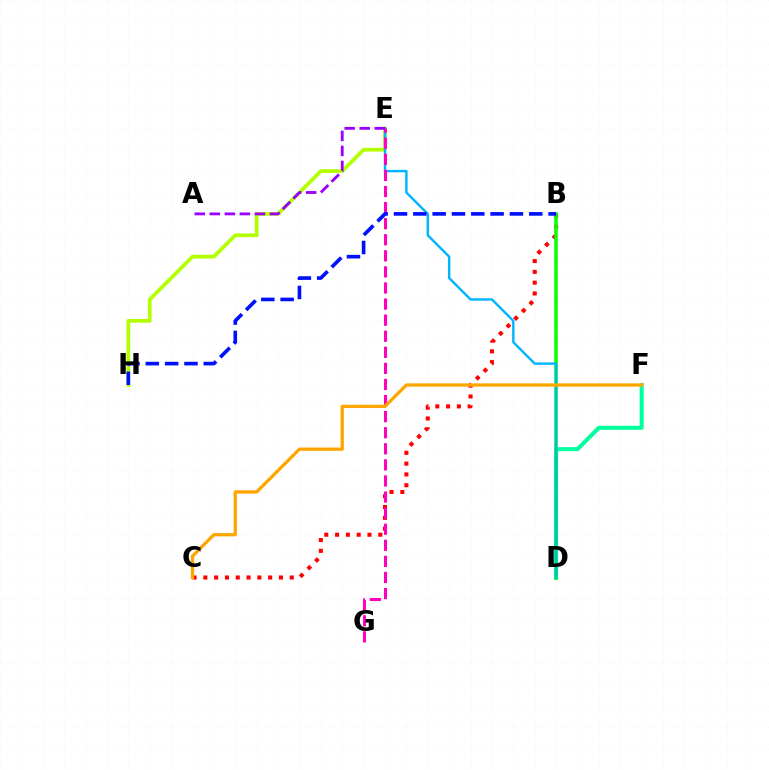{('D', 'F'): [{'color': '#00ff9d', 'line_style': 'solid', 'thickness': 2.92}], ('B', 'C'): [{'color': '#ff0000', 'line_style': 'dotted', 'thickness': 2.93}], ('B', 'D'): [{'color': '#08ff00', 'line_style': 'solid', 'thickness': 2.54}], ('E', 'H'): [{'color': '#b3ff00', 'line_style': 'solid', 'thickness': 2.69}], ('D', 'E'): [{'color': '#00b5ff', 'line_style': 'solid', 'thickness': 1.73}], ('E', 'G'): [{'color': '#ff00bd', 'line_style': 'dashed', 'thickness': 2.18}], ('C', 'F'): [{'color': '#ffa500', 'line_style': 'solid', 'thickness': 2.36}], ('A', 'E'): [{'color': '#9b00ff', 'line_style': 'dashed', 'thickness': 2.04}], ('B', 'H'): [{'color': '#0010ff', 'line_style': 'dashed', 'thickness': 2.62}]}